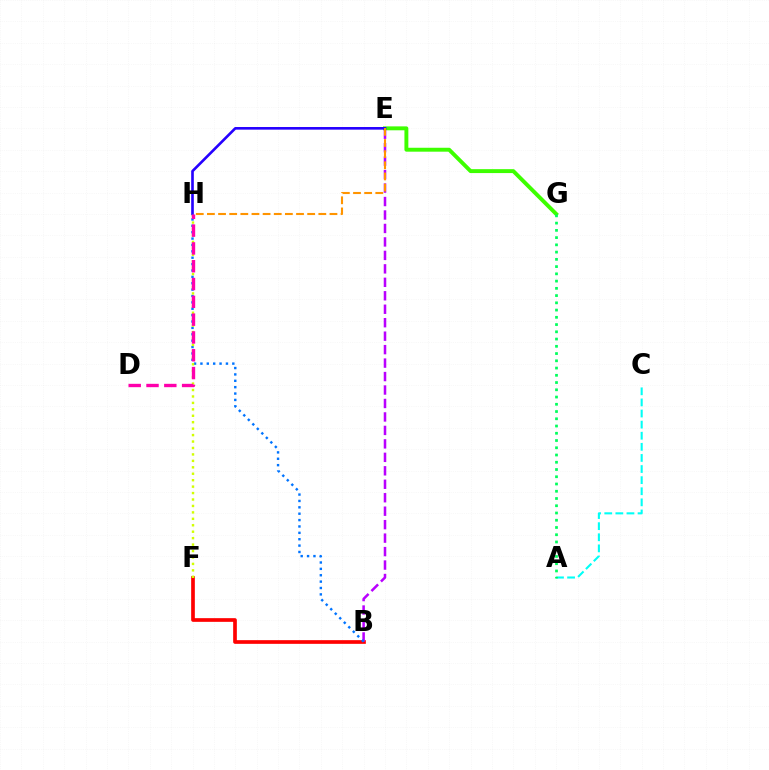{('E', 'G'): [{'color': '#3dff00', 'line_style': 'solid', 'thickness': 2.82}], ('B', 'F'): [{'color': '#ff0000', 'line_style': 'solid', 'thickness': 2.65}], ('B', 'E'): [{'color': '#b900ff', 'line_style': 'dashed', 'thickness': 1.83}], ('E', 'H'): [{'color': '#2500ff', 'line_style': 'solid', 'thickness': 1.89}, {'color': '#ff9400', 'line_style': 'dashed', 'thickness': 1.51}], ('B', 'H'): [{'color': '#0074ff', 'line_style': 'dotted', 'thickness': 1.73}], ('F', 'H'): [{'color': '#d1ff00', 'line_style': 'dotted', 'thickness': 1.75}], ('A', 'C'): [{'color': '#00fff6', 'line_style': 'dashed', 'thickness': 1.51}], ('D', 'H'): [{'color': '#ff00ac', 'line_style': 'dashed', 'thickness': 2.42}], ('A', 'G'): [{'color': '#00ff5c', 'line_style': 'dotted', 'thickness': 1.97}]}